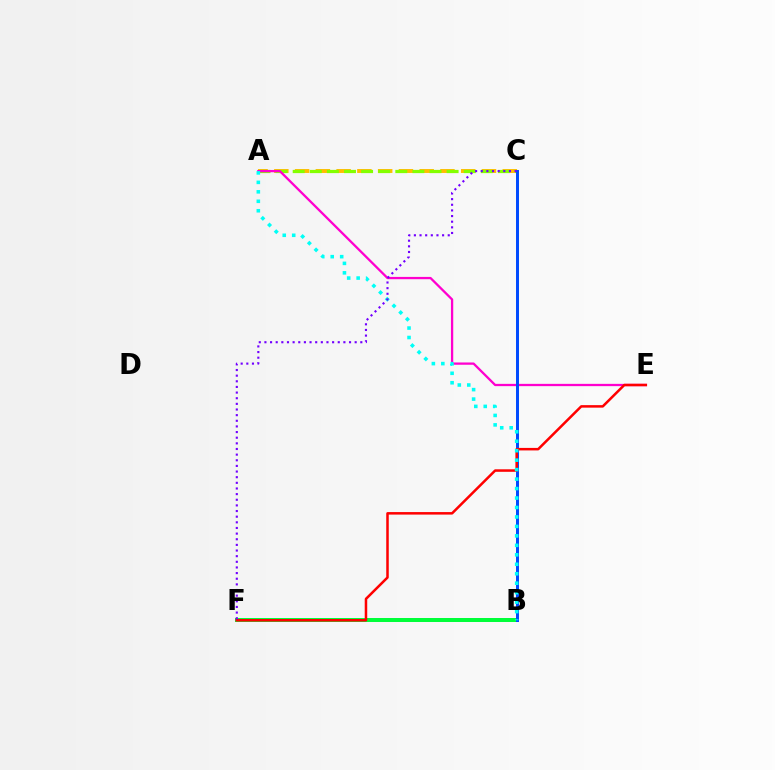{('A', 'C'): [{'color': '#ffbd00', 'line_style': 'dashed', 'thickness': 2.82}, {'color': '#84ff00', 'line_style': 'dashed', 'thickness': 2.32}], ('A', 'E'): [{'color': '#ff00cf', 'line_style': 'solid', 'thickness': 1.64}], ('B', 'F'): [{'color': '#00ff39', 'line_style': 'solid', 'thickness': 2.87}], ('B', 'C'): [{'color': '#004bff', 'line_style': 'solid', 'thickness': 2.15}], ('E', 'F'): [{'color': '#ff0000', 'line_style': 'solid', 'thickness': 1.81}], ('A', 'B'): [{'color': '#00fff6', 'line_style': 'dotted', 'thickness': 2.57}], ('C', 'F'): [{'color': '#7200ff', 'line_style': 'dotted', 'thickness': 1.53}]}